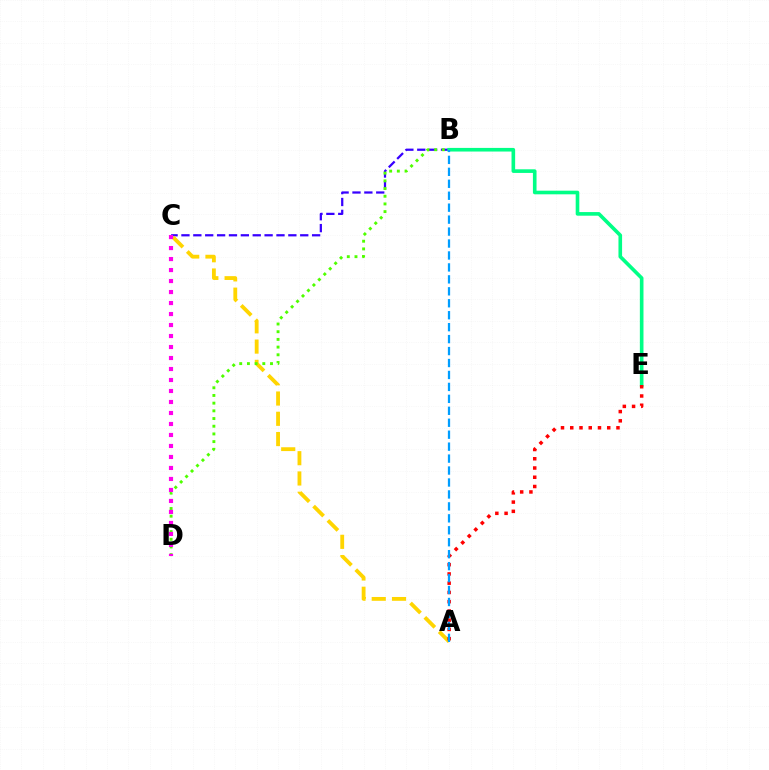{('B', 'C'): [{'color': '#3700ff', 'line_style': 'dashed', 'thickness': 1.61}], ('A', 'C'): [{'color': '#ffd500', 'line_style': 'dashed', 'thickness': 2.75}], ('B', 'D'): [{'color': '#4fff00', 'line_style': 'dotted', 'thickness': 2.09}], ('B', 'E'): [{'color': '#00ff86', 'line_style': 'solid', 'thickness': 2.61}], ('C', 'D'): [{'color': '#ff00ed', 'line_style': 'dotted', 'thickness': 2.99}], ('A', 'E'): [{'color': '#ff0000', 'line_style': 'dotted', 'thickness': 2.51}], ('A', 'B'): [{'color': '#009eff', 'line_style': 'dashed', 'thickness': 1.62}]}